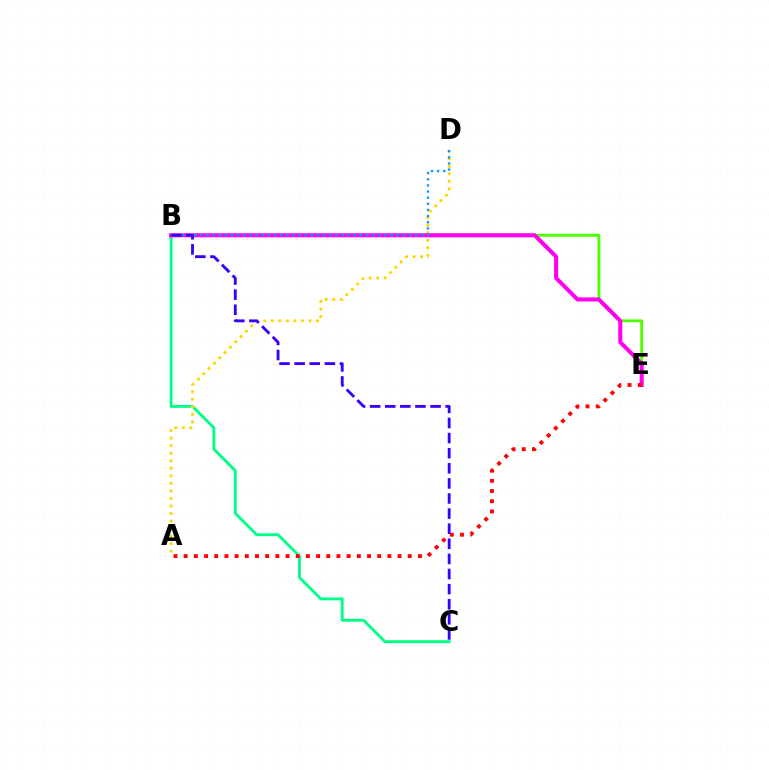{('B', 'E'): [{'color': '#4fff00', 'line_style': 'solid', 'thickness': 2.06}, {'color': '#ff00ed', 'line_style': 'solid', 'thickness': 2.91}], ('B', 'C'): [{'color': '#00ff86', 'line_style': 'solid', 'thickness': 2.07}, {'color': '#3700ff', 'line_style': 'dashed', 'thickness': 2.05}], ('A', 'D'): [{'color': '#ffd500', 'line_style': 'dotted', 'thickness': 2.05}], ('A', 'E'): [{'color': '#ff0000', 'line_style': 'dotted', 'thickness': 2.77}], ('B', 'D'): [{'color': '#009eff', 'line_style': 'dotted', 'thickness': 1.67}]}